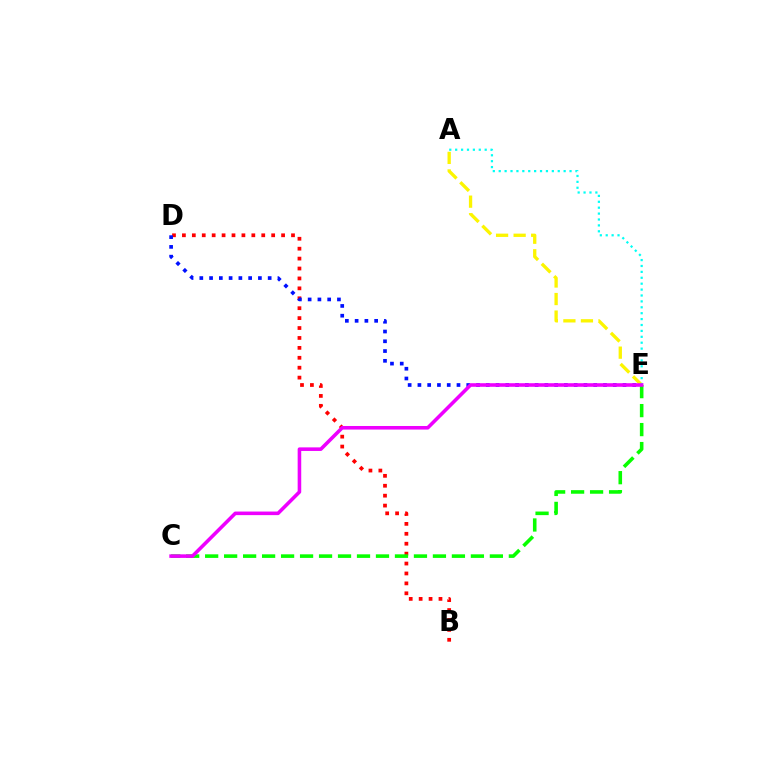{('B', 'D'): [{'color': '#ff0000', 'line_style': 'dotted', 'thickness': 2.69}], ('A', 'E'): [{'color': '#fcf500', 'line_style': 'dashed', 'thickness': 2.38}, {'color': '#00fff6', 'line_style': 'dotted', 'thickness': 1.6}], ('D', 'E'): [{'color': '#0010ff', 'line_style': 'dotted', 'thickness': 2.65}], ('C', 'E'): [{'color': '#08ff00', 'line_style': 'dashed', 'thickness': 2.58}, {'color': '#ee00ff', 'line_style': 'solid', 'thickness': 2.57}]}